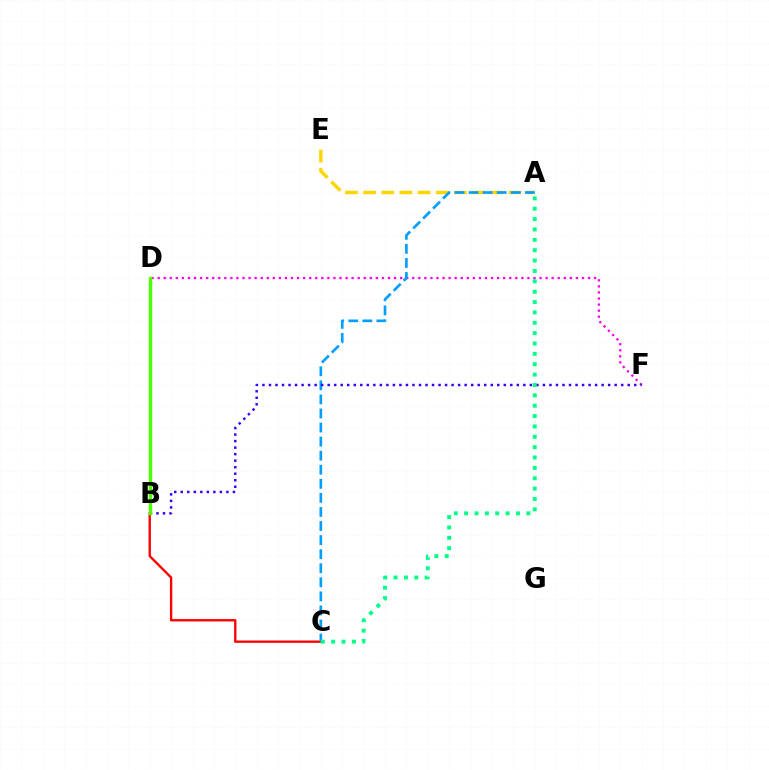{('B', 'C'): [{'color': '#ff0000', 'line_style': 'solid', 'thickness': 1.7}], ('D', 'F'): [{'color': '#ff00ed', 'line_style': 'dotted', 'thickness': 1.65}], ('A', 'E'): [{'color': '#ffd500', 'line_style': 'dashed', 'thickness': 2.47}], ('A', 'C'): [{'color': '#009eff', 'line_style': 'dashed', 'thickness': 1.91}, {'color': '#00ff86', 'line_style': 'dotted', 'thickness': 2.82}], ('B', 'F'): [{'color': '#3700ff', 'line_style': 'dotted', 'thickness': 1.77}], ('B', 'D'): [{'color': '#4fff00', 'line_style': 'solid', 'thickness': 2.45}]}